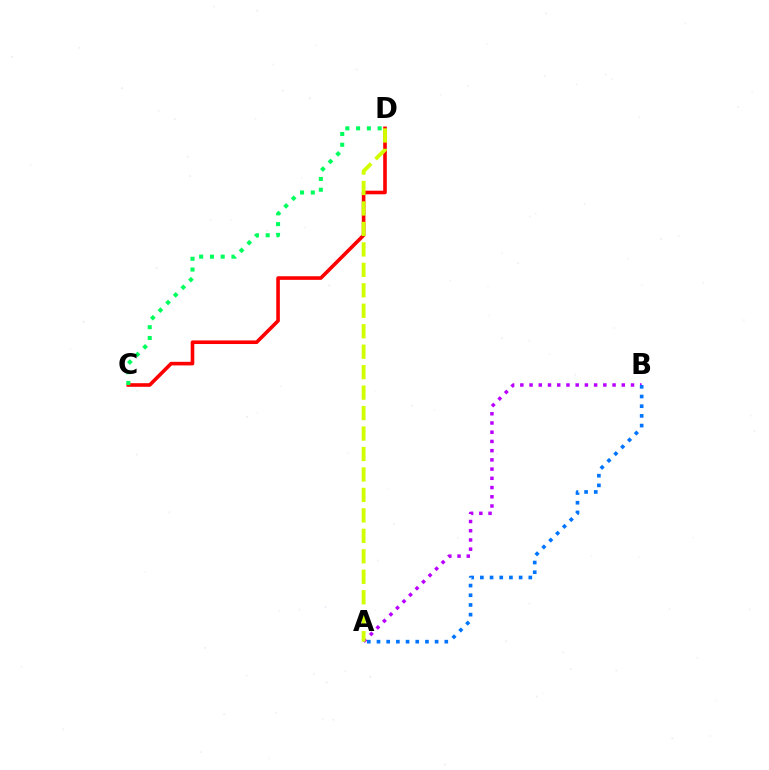{('C', 'D'): [{'color': '#ff0000', 'line_style': 'solid', 'thickness': 2.6}, {'color': '#00ff5c', 'line_style': 'dotted', 'thickness': 2.93}], ('A', 'B'): [{'color': '#b900ff', 'line_style': 'dotted', 'thickness': 2.51}, {'color': '#0074ff', 'line_style': 'dotted', 'thickness': 2.63}], ('A', 'D'): [{'color': '#d1ff00', 'line_style': 'dashed', 'thickness': 2.78}]}